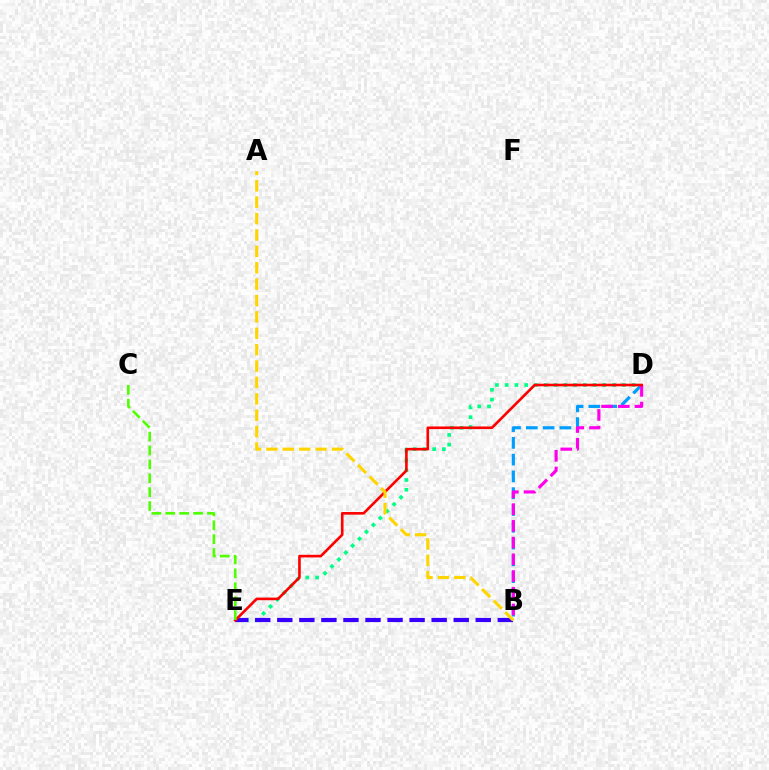{('B', 'D'): [{'color': '#009eff', 'line_style': 'dashed', 'thickness': 2.28}, {'color': '#ff00ed', 'line_style': 'dashed', 'thickness': 2.27}], ('D', 'E'): [{'color': '#00ff86', 'line_style': 'dotted', 'thickness': 2.65}, {'color': '#ff0000', 'line_style': 'solid', 'thickness': 1.89}], ('B', 'E'): [{'color': '#3700ff', 'line_style': 'dashed', 'thickness': 3.0}], ('C', 'E'): [{'color': '#4fff00', 'line_style': 'dashed', 'thickness': 1.89}], ('A', 'B'): [{'color': '#ffd500', 'line_style': 'dashed', 'thickness': 2.23}]}